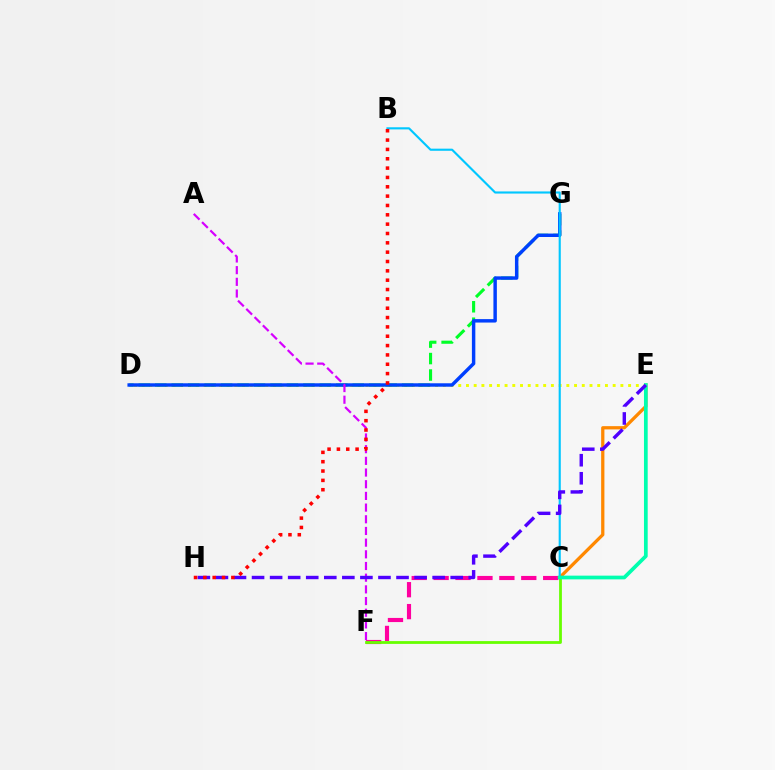{('D', 'E'): [{'color': '#eeff00', 'line_style': 'dotted', 'thickness': 2.1}], ('C', 'F'): [{'color': '#ff00a0', 'line_style': 'dashed', 'thickness': 2.98}, {'color': '#66ff00', 'line_style': 'solid', 'thickness': 2.0}], ('D', 'G'): [{'color': '#00ff27', 'line_style': 'dashed', 'thickness': 2.24}, {'color': '#003fff', 'line_style': 'solid', 'thickness': 2.48}], ('C', 'E'): [{'color': '#ff8800', 'line_style': 'solid', 'thickness': 2.35}, {'color': '#00ffaf', 'line_style': 'solid', 'thickness': 2.68}], ('A', 'F'): [{'color': '#d600ff', 'line_style': 'dashed', 'thickness': 1.59}], ('B', 'C'): [{'color': '#00c7ff', 'line_style': 'solid', 'thickness': 1.53}], ('E', 'H'): [{'color': '#4f00ff', 'line_style': 'dashed', 'thickness': 2.45}], ('B', 'H'): [{'color': '#ff0000', 'line_style': 'dotted', 'thickness': 2.54}]}